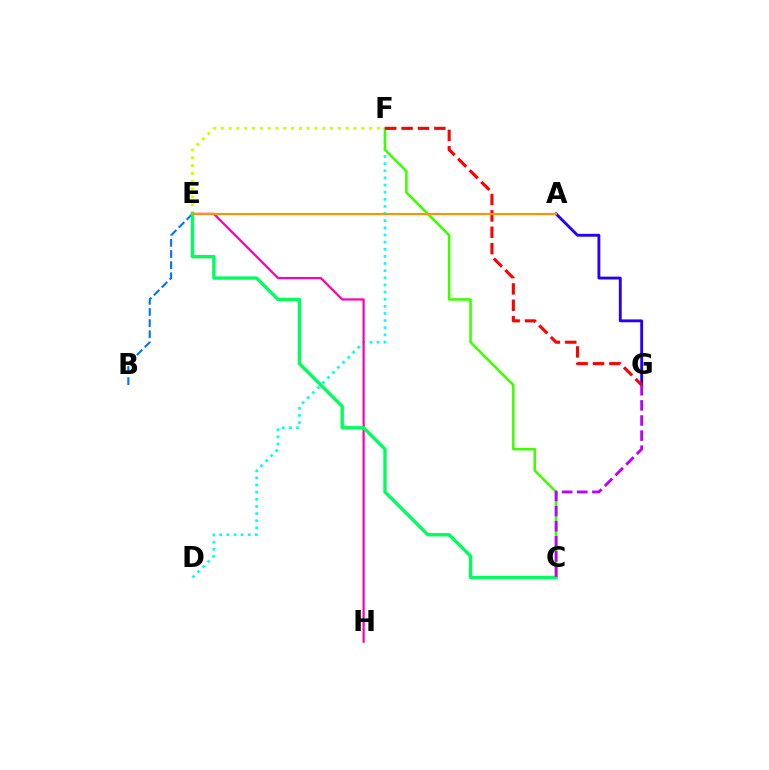{('E', 'F'): [{'color': '#d1ff00', 'line_style': 'dotted', 'thickness': 2.12}], ('D', 'F'): [{'color': '#00fff6', 'line_style': 'dotted', 'thickness': 1.94}], ('A', 'G'): [{'color': '#2500ff', 'line_style': 'solid', 'thickness': 2.07}], ('E', 'H'): [{'color': '#ff00ac', 'line_style': 'solid', 'thickness': 1.6}], ('C', 'F'): [{'color': '#3dff00', 'line_style': 'solid', 'thickness': 1.82}], ('F', 'G'): [{'color': '#ff0000', 'line_style': 'dashed', 'thickness': 2.22}], ('B', 'E'): [{'color': '#0074ff', 'line_style': 'dashed', 'thickness': 1.51}], ('C', 'E'): [{'color': '#00ff5c', 'line_style': 'solid', 'thickness': 2.43}], ('A', 'E'): [{'color': '#ff9400', 'line_style': 'solid', 'thickness': 1.54}], ('C', 'G'): [{'color': '#b900ff', 'line_style': 'dashed', 'thickness': 2.05}]}